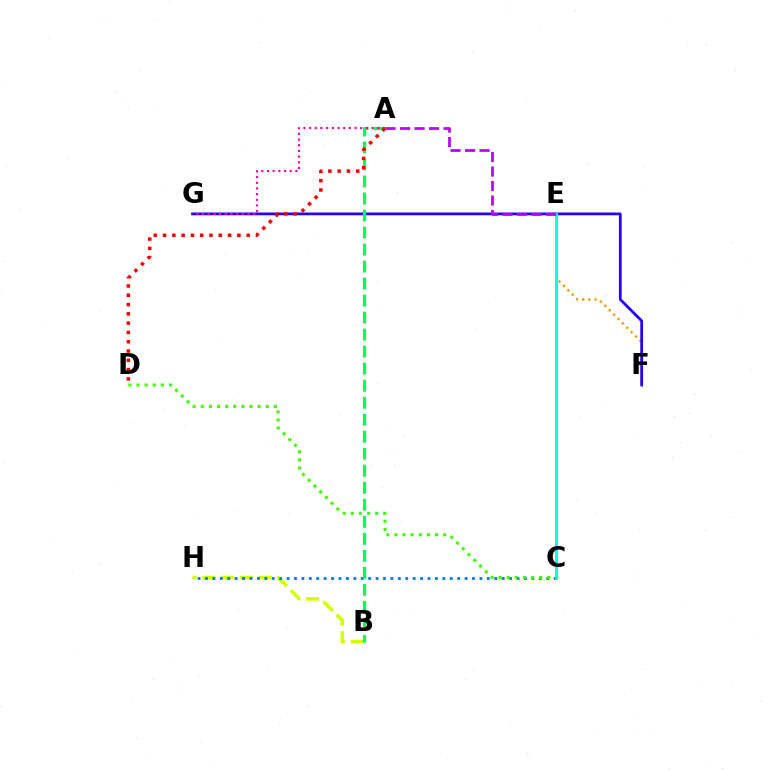{('B', 'H'): [{'color': '#d1ff00', 'line_style': 'dashed', 'thickness': 2.54}], ('C', 'H'): [{'color': '#0074ff', 'line_style': 'dotted', 'thickness': 2.02}], ('E', 'F'): [{'color': '#ff9400', 'line_style': 'dotted', 'thickness': 1.68}], ('F', 'G'): [{'color': '#2500ff', 'line_style': 'solid', 'thickness': 1.98}], ('A', 'B'): [{'color': '#00ff5c', 'line_style': 'dashed', 'thickness': 2.31}], ('C', 'E'): [{'color': '#00fff6', 'line_style': 'solid', 'thickness': 2.18}], ('A', 'E'): [{'color': '#b900ff', 'line_style': 'dashed', 'thickness': 1.97}], ('A', 'G'): [{'color': '#ff00ac', 'line_style': 'dotted', 'thickness': 1.54}], ('A', 'D'): [{'color': '#ff0000', 'line_style': 'dotted', 'thickness': 2.52}], ('C', 'D'): [{'color': '#3dff00', 'line_style': 'dotted', 'thickness': 2.21}]}